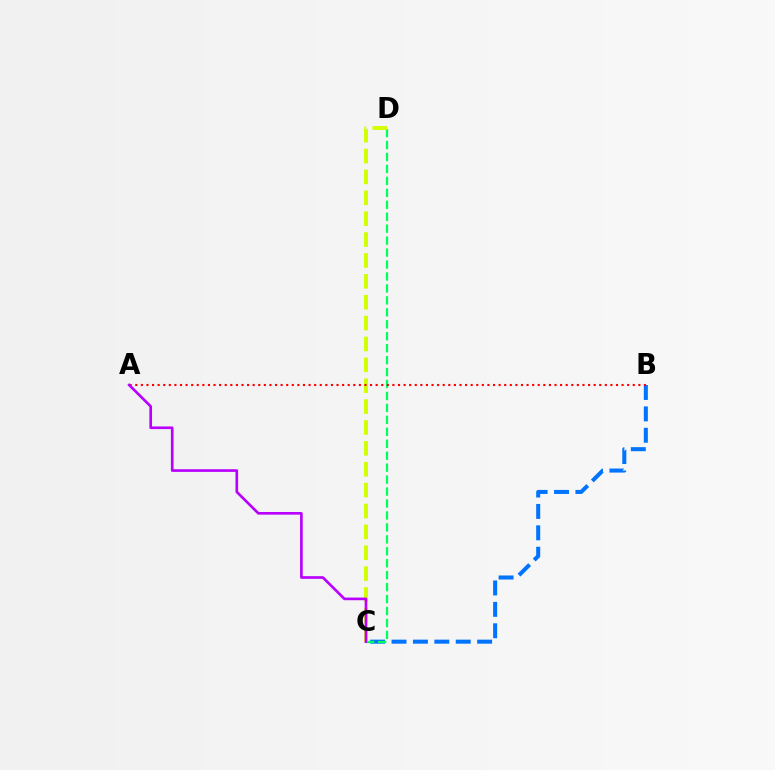{('B', 'C'): [{'color': '#0074ff', 'line_style': 'dashed', 'thickness': 2.91}], ('C', 'D'): [{'color': '#00ff5c', 'line_style': 'dashed', 'thickness': 1.62}, {'color': '#d1ff00', 'line_style': 'dashed', 'thickness': 2.84}], ('A', 'B'): [{'color': '#ff0000', 'line_style': 'dotted', 'thickness': 1.52}], ('A', 'C'): [{'color': '#b900ff', 'line_style': 'solid', 'thickness': 1.91}]}